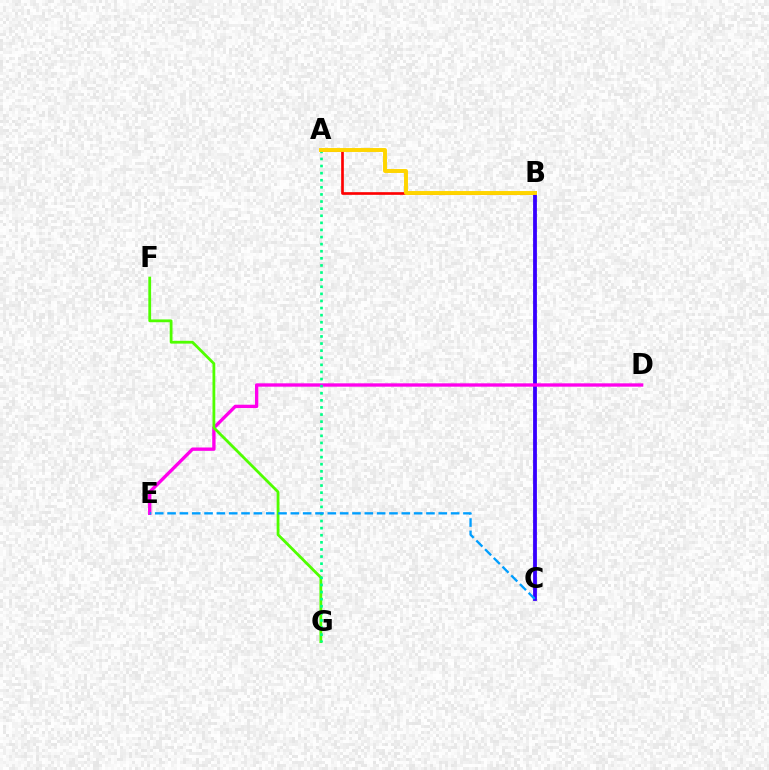{('A', 'B'): [{'color': '#ff0000', 'line_style': 'solid', 'thickness': 1.92}, {'color': '#ffd500', 'line_style': 'solid', 'thickness': 2.83}], ('B', 'C'): [{'color': '#3700ff', 'line_style': 'solid', 'thickness': 2.74}], ('D', 'E'): [{'color': '#ff00ed', 'line_style': 'solid', 'thickness': 2.41}], ('F', 'G'): [{'color': '#4fff00', 'line_style': 'solid', 'thickness': 2.01}], ('A', 'G'): [{'color': '#00ff86', 'line_style': 'dotted', 'thickness': 1.93}], ('C', 'E'): [{'color': '#009eff', 'line_style': 'dashed', 'thickness': 1.67}]}